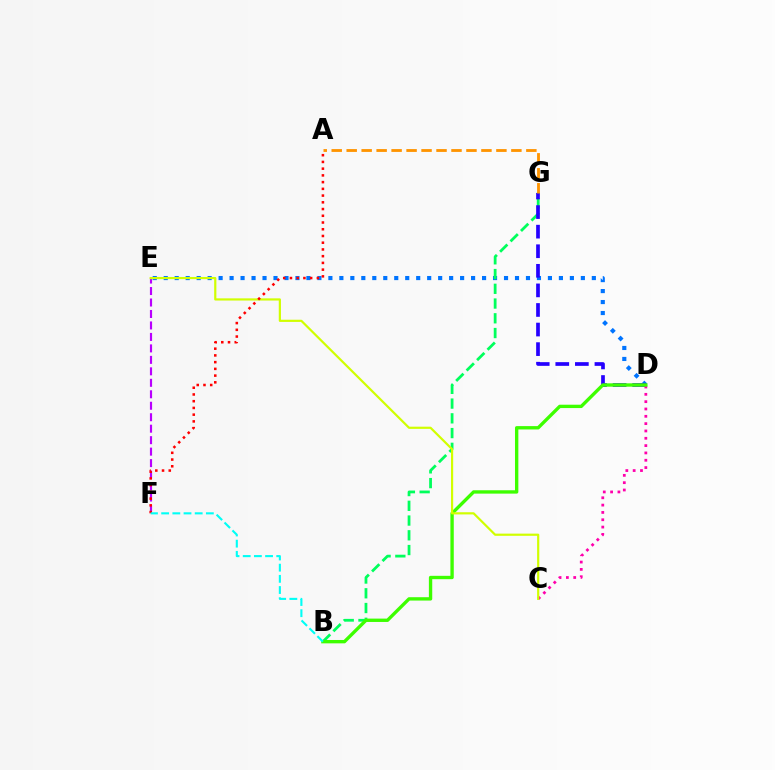{('D', 'E'): [{'color': '#0074ff', 'line_style': 'dotted', 'thickness': 2.98}], ('E', 'F'): [{'color': '#b900ff', 'line_style': 'dashed', 'thickness': 1.56}], ('B', 'G'): [{'color': '#00ff5c', 'line_style': 'dashed', 'thickness': 2.0}], ('D', 'G'): [{'color': '#2500ff', 'line_style': 'dashed', 'thickness': 2.66}], ('C', 'D'): [{'color': '#ff00ac', 'line_style': 'dotted', 'thickness': 1.99}], ('A', 'G'): [{'color': '#ff9400', 'line_style': 'dashed', 'thickness': 2.03}], ('B', 'D'): [{'color': '#3dff00', 'line_style': 'solid', 'thickness': 2.42}], ('C', 'E'): [{'color': '#d1ff00', 'line_style': 'solid', 'thickness': 1.58}], ('A', 'F'): [{'color': '#ff0000', 'line_style': 'dotted', 'thickness': 1.83}], ('B', 'F'): [{'color': '#00fff6', 'line_style': 'dashed', 'thickness': 1.52}]}